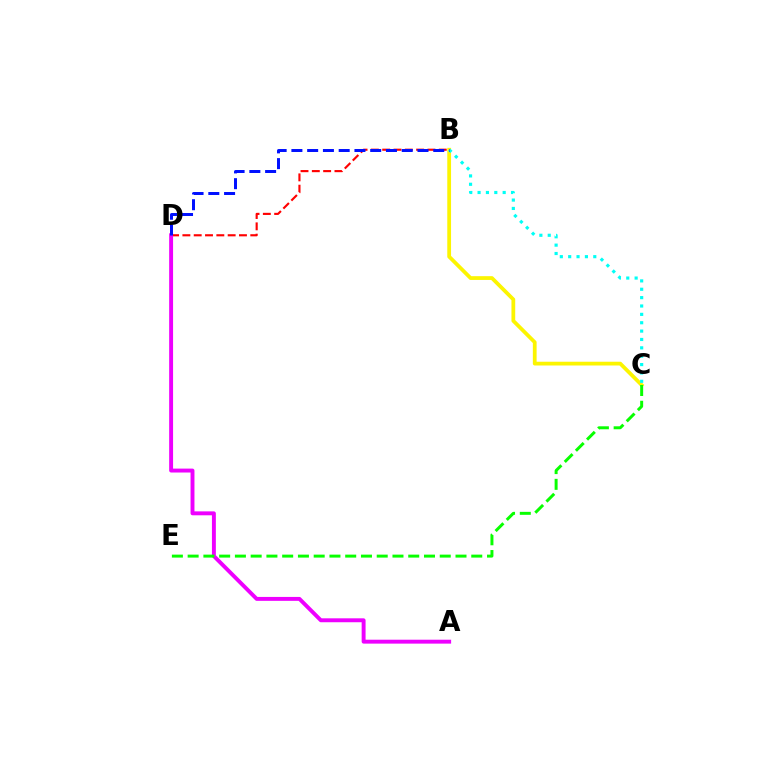{('B', 'D'): [{'color': '#ff0000', 'line_style': 'dashed', 'thickness': 1.54}, {'color': '#0010ff', 'line_style': 'dashed', 'thickness': 2.14}], ('B', 'C'): [{'color': '#fcf500', 'line_style': 'solid', 'thickness': 2.71}, {'color': '#00fff6', 'line_style': 'dotted', 'thickness': 2.27}], ('A', 'D'): [{'color': '#ee00ff', 'line_style': 'solid', 'thickness': 2.82}], ('C', 'E'): [{'color': '#08ff00', 'line_style': 'dashed', 'thickness': 2.14}]}